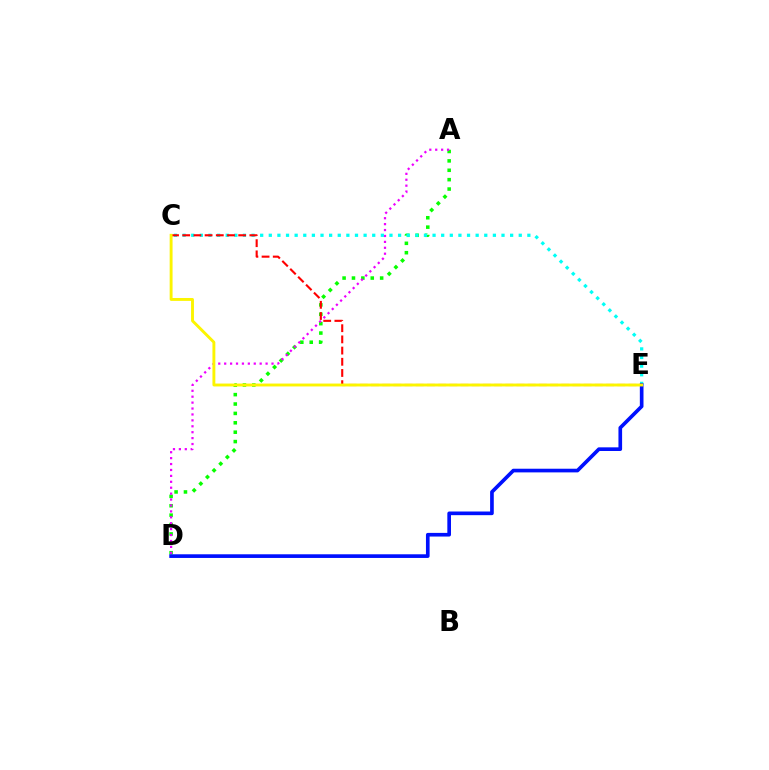{('A', 'D'): [{'color': '#08ff00', 'line_style': 'dotted', 'thickness': 2.55}, {'color': '#ee00ff', 'line_style': 'dotted', 'thickness': 1.61}], ('C', 'E'): [{'color': '#00fff6', 'line_style': 'dotted', 'thickness': 2.34}, {'color': '#ff0000', 'line_style': 'dashed', 'thickness': 1.52}, {'color': '#fcf500', 'line_style': 'solid', 'thickness': 2.08}], ('D', 'E'): [{'color': '#0010ff', 'line_style': 'solid', 'thickness': 2.63}]}